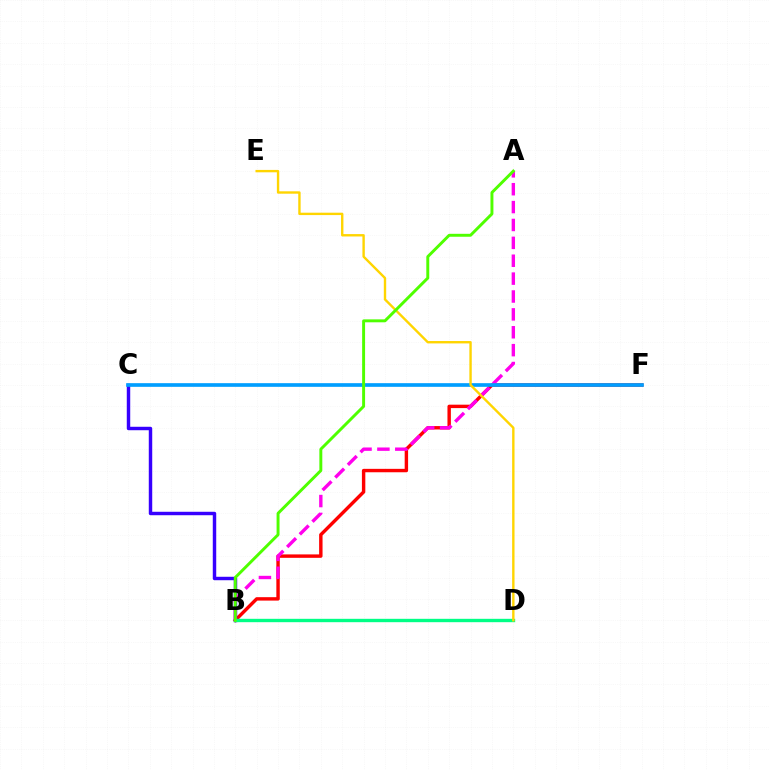{('B', 'F'): [{'color': '#ff0000', 'line_style': 'solid', 'thickness': 2.46}], ('B', 'C'): [{'color': '#3700ff', 'line_style': 'solid', 'thickness': 2.48}], ('A', 'B'): [{'color': '#ff00ed', 'line_style': 'dashed', 'thickness': 2.43}, {'color': '#4fff00', 'line_style': 'solid', 'thickness': 2.12}], ('C', 'F'): [{'color': '#009eff', 'line_style': 'solid', 'thickness': 2.64}], ('B', 'D'): [{'color': '#00ff86', 'line_style': 'solid', 'thickness': 2.42}], ('D', 'E'): [{'color': '#ffd500', 'line_style': 'solid', 'thickness': 1.72}]}